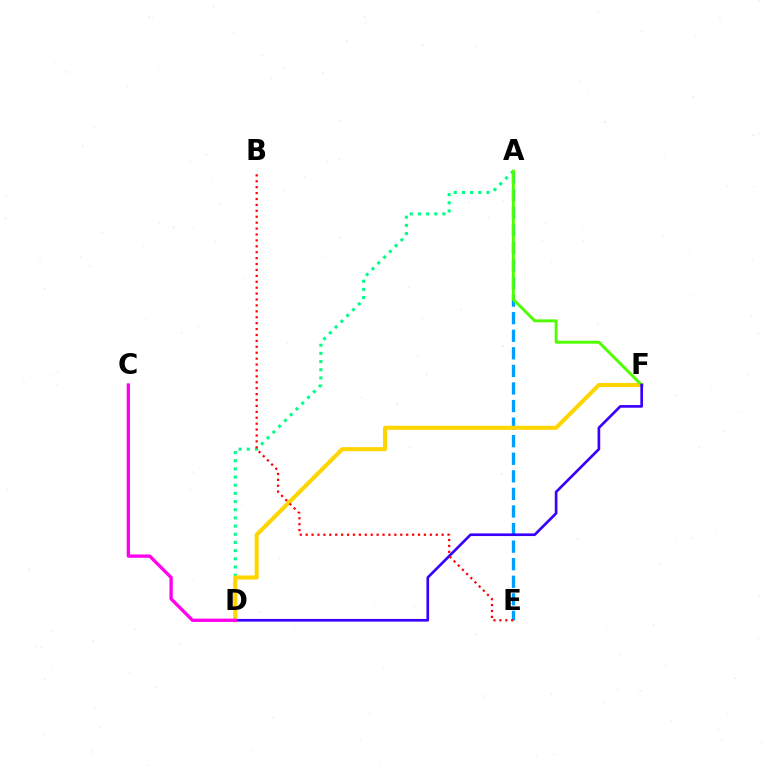{('A', 'E'): [{'color': '#009eff', 'line_style': 'dashed', 'thickness': 2.39}], ('A', 'D'): [{'color': '#00ff86', 'line_style': 'dotted', 'thickness': 2.22}], ('D', 'F'): [{'color': '#ffd500', 'line_style': 'solid', 'thickness': 2.93}, {'color': '#3700ff', 'line_style': 'solid', 'thickness': 1.91}], ('A', 'F'): [{'color': '#4fff00', 'line_style': 'solid', 'thickness': 2.09}], ('B', 'E'): [{'color': '#ff0000', 'line_style': 'dotted', 'thickness': 1.61}], ('C', 'D'): [{'color': '#ff00ed', 'line_style': 'solid', 'thickness': 2.38}]}